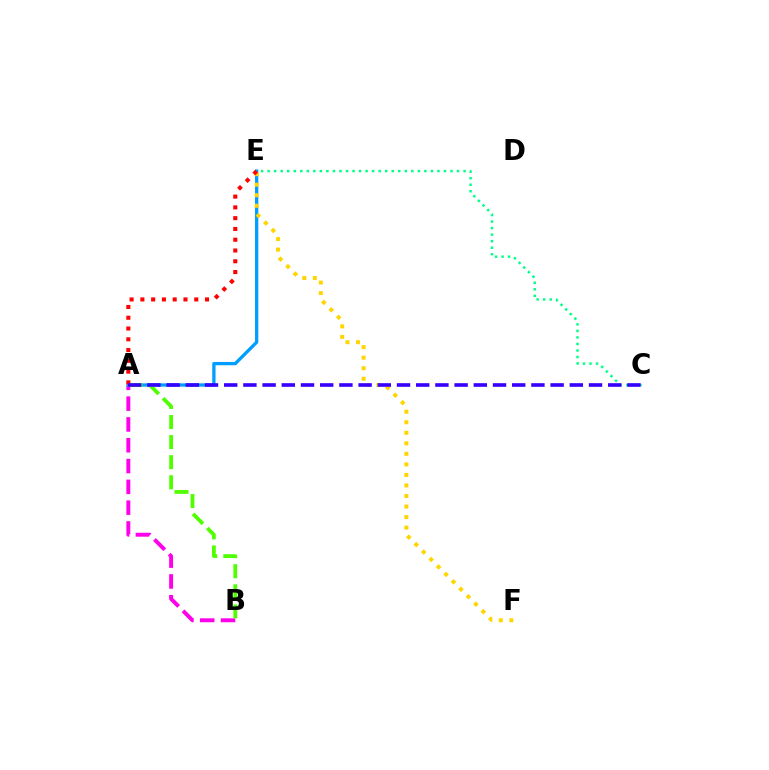{('A', 'B'): [{'color': '#ff00ed', 'line_style': 'dashed', 'thickness': 2.83}, {'color': '#4fff00', 'line_style': 'dashed', 'thickness': 2.73}], ('A', 'E'): [{'color': '#009eff', 'line_style': 'solid', 'thickness': 2.37}, {'color': '#ff0000', 'line_style': 'dotted', 'thickness': 2.93}], ('C', 'E'): [{'color': '#00ff86', 'line_style': 'dotted', 'thickness': 1.77}], ('E', 'F'): [{'color': '#ffd500', 'line_style': 'dotted', 'thickness': 2.86}], ('A', 'C'): [{'color': '#3700ff', 'line_style': 'dashed', 'thickness': 2.61}]}